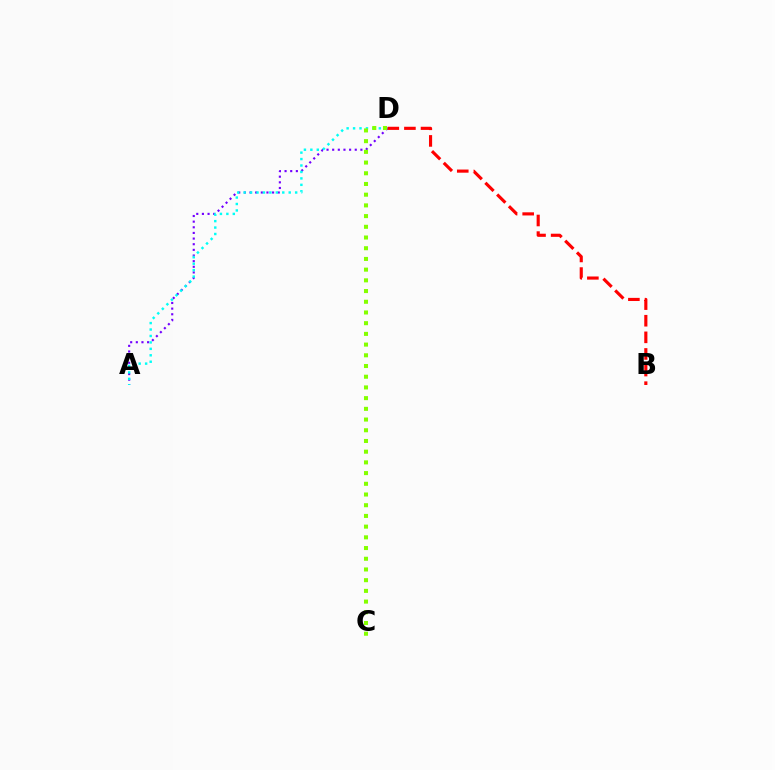{('A', 'D'): [{'color': '#7200ff', 'line_style': 'dotted', 'thickness': 1.53}, {'color': '#00fff6', 'line_style': 'dotted', 'thickness': 1.75}], ('C', 'D'): [{'color': '#84ff00', 'line_style': 'dotted', 'thickness': 2.91}], ('B', 'D'): [{'color': '#ff0000', 'line_style': 'dashed', 'thickness': 2.26}]}